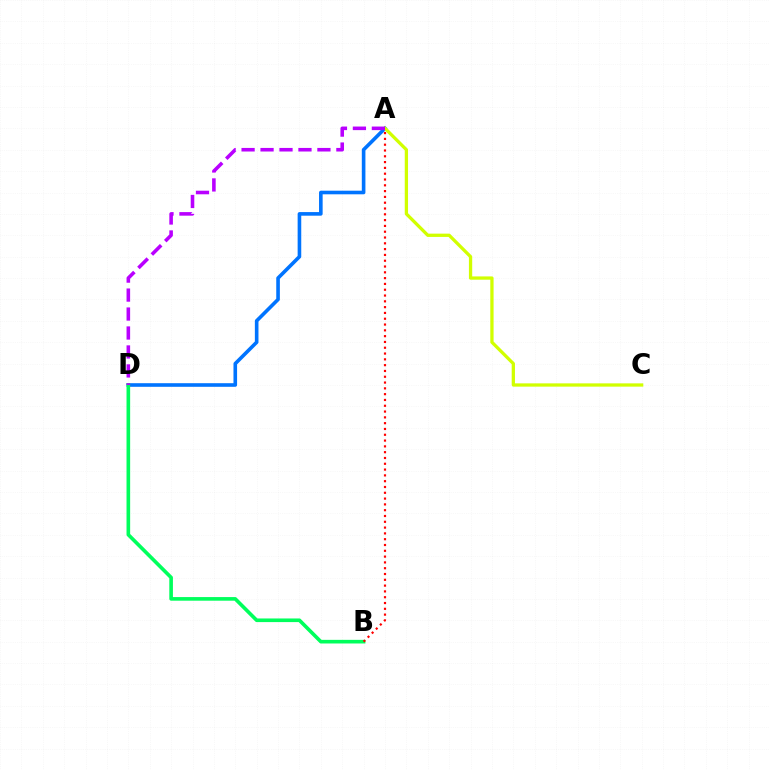{('A', 'D'): [{'color': '#0074ff', 'line_style': 'solid', 'thickness': 2.6}, {'color': '#b900ff', 'line_style': 'dashed', 'thickness': 2.58}], ('A', 'C'): [{'color': '#d1ff00', 'line_style': 'solid', 'thickness': 2.36}], ('B', 'D'): [{'color': '#00ff5c', 'line_style': 'solid', 'thickness': 2.61}], ('A', 'B'): [{'color': '#ff0000', 'line_style': 'dotted', 'thickness': 1.58}]}